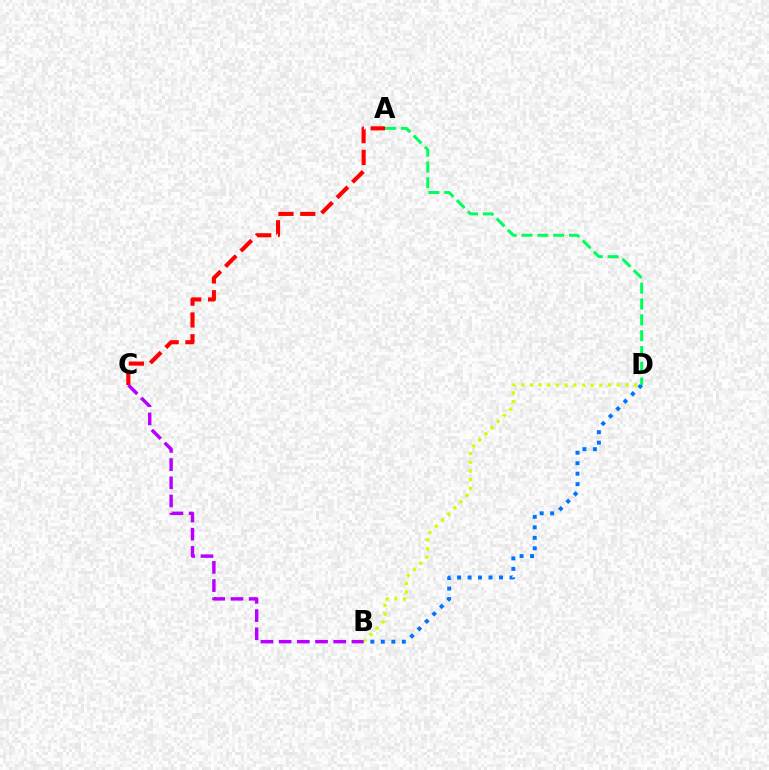{('B', 'D'): [{'color': '#0074ff', 'line_style': 'dotted', 'thickness': 2.85}, {'color': '#d1ff00', 'line_style': 'dotted', 'thickness': 2.36}], ('A', 'D'): [{'color': '#00ff5c', 'line_style': 'dashed', 'thickness': 2.15}], ('A', 'C'): [{'color': '#ff0000', 'line_style': 'dashed', 'thickness': 2.96}], ('B', 'C'): [{'color': '#b900ff', 'line_style': 'dashed', 'thickness': 2.47}]}